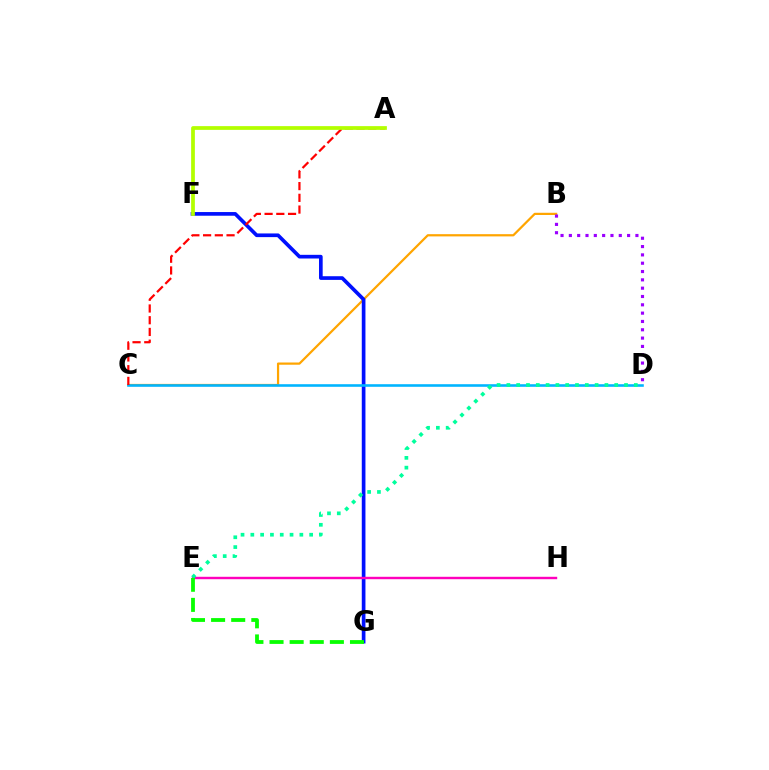{('B', 'C'): [{'color': '#ffa500', 'line_style': 'solid', 'thickness': 1.6}], ('F', 'G'): [{'color': '#0010ff', 'line_style': 'solid', 'thickness': 2.65}], ('C', 'D'): [{'color': '#00b5ff', 'line_style': 'solid', 'thickness': 1.87}], ('A', 'C'): [{'color': '#ff0000', 'line_style': 'dashed', 'thickness': 1.59}], ('A', 'F'): [{'color': '#b3ff00', 'line_style': 'solid', 'thickness': 2.69}], ('E', 'H'): [{'color': '#ff00bd', 'line_style': 'solid', 'thickness': 1.74}], ('D', 'E'): [{'color': '#00ff9d', 'line_style': 'dotted', 'thickness': 2.66}], ('E', 'G'): [{'color': '#08ff00', 'line_style': 'dashed', 'thickness': 2.73}], ('B', 'D'): [{'color': '#9b00ff', 'line_style': 'dotted', 'thickness': 2.26}]}